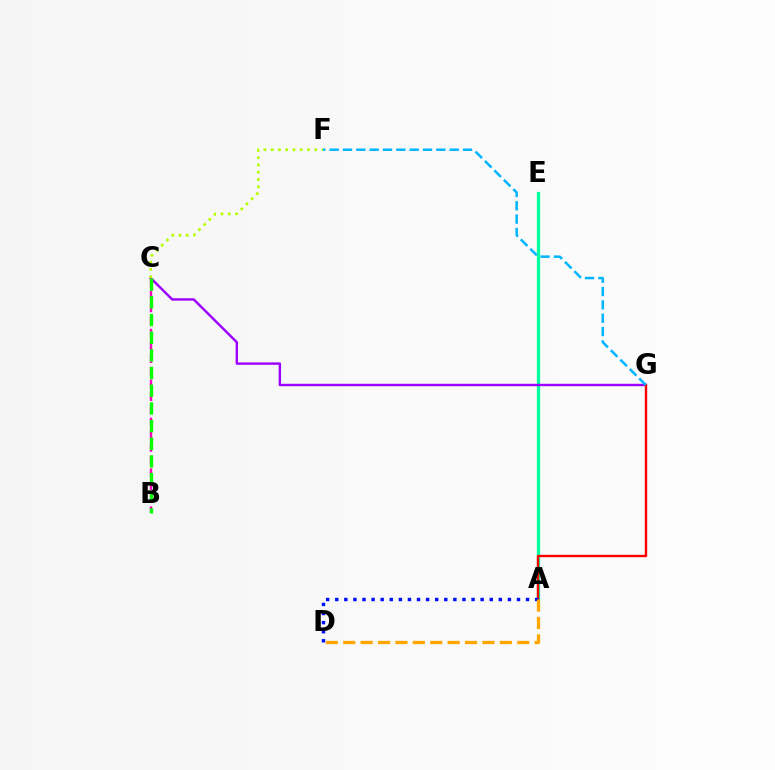{('A', 'E'): [{'color': '#00ff9d', 'line_style': 'solid', 'thickness': 2.34}], ('C', 'G'): [{'color': '#9b00ff', 'line_style': 'solid', 'thickness': 1.74}], ('A', 'G'): [{'color': '#ff0000', 'line_style': 'solid', 'thickness': 1.71}], ('B', 'C'): [{'color': '#ff00bd', 'line_style': 'dashed', 'thickness': 1.72}, {'color': '#08ff00', 'line_style': 'dashed', 'thickness': 2.4}], ('A', 'D'): [{'color': '#0010ff', 'line_style': 'dotted', 'thickness': 2.47}, {'color': '#ffa500', 'line_style': 'dashed', 'thickness': 2.36}], ('C', 'F'): [{'color': '#b3ff00', 'line_style': 'dotted', 'thickness': 1.97}], ('F', 'G'): [{'color': '#00b5ff', 'line_style': 'dashed', 'thickness': 1.81}]}